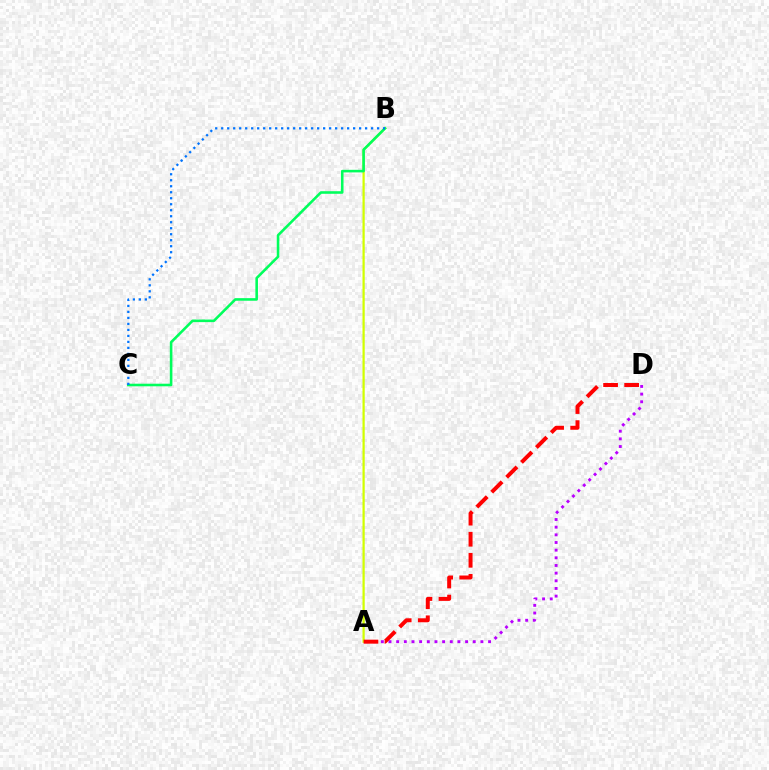{('A', 'B'): [{'color': '#d1ff00', 'line_style': 'solid', 'thickness': 1.61}], ('A', 'D'): [{'color': '#b900ff', 'line_style': 'dotted', 'thickness': 2.08}, {'color': '#ff0000', 'line_style': 'dashed', 'thickness': 2.86}], ('B', 'C'): [{'color': '#00ff5c', 'line_style': 'solid', 'thickness': 1.86}, {'color': '#0074ff', 'line_style': 'dotted', 'thickness': 1.63}]}